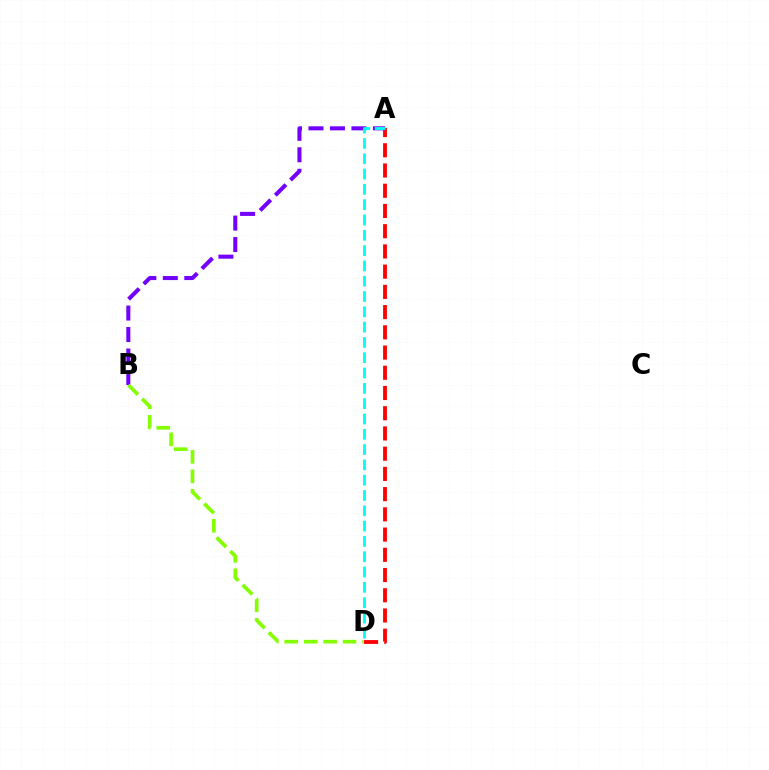{('A', 'D'): [{'color': '#ff0000', 'line_style': 'dashed', 'thickness': 2.75}, {'color': '#00fff6', 'line_style': 'dashed', 'thickness': 2.08}], ('A', 'B'): [{'color': '#7200ff', 'line_style': 'dashed', 'thickness': 2.92}], ('B', 'D'): [{'color': '#84ff00', 'line_style': 'dashed', 'thickness': 2.64}]}